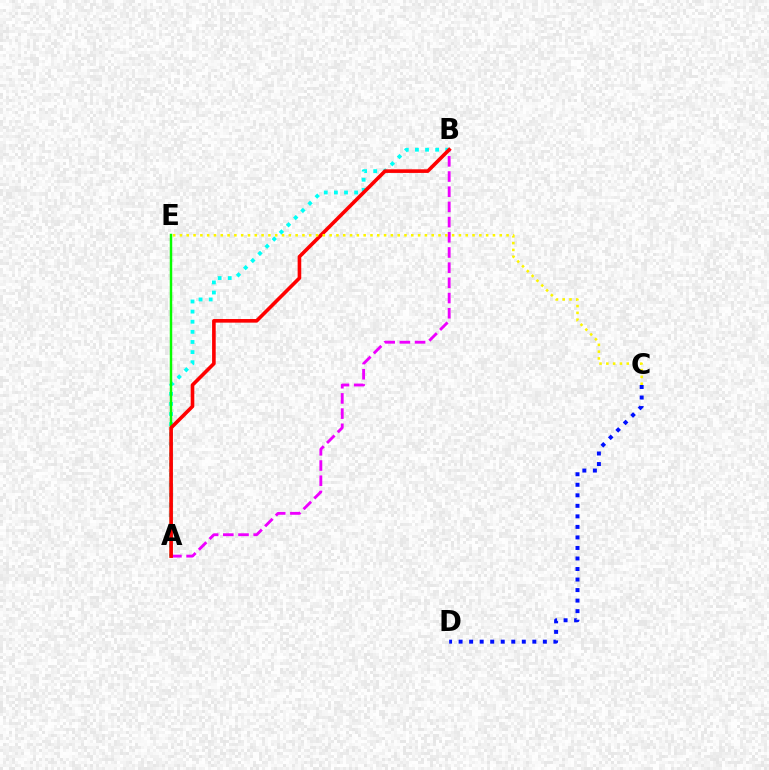{('A', 'B'): [{'color': '#00fff6', 'line_style': 'dotted', 'thickness': 2.75}, {'color': '#ee00ff', 'line_style': 'dashed', 'thickness': 2.06}, {'color': '#ff0000', 'line_style': 'solid', 'thickness': 2.6}], ('C', 'D'): [{'color': '#0010ff', 'line_style': 'dotted', 'thickness': 2.86}], ('A', 'E'): [{'color': '#08ff00', 'line_style': 'solid', 'thickness': 1.77}], ('C', 'E'): [{'color': '#fcf500', 'line_style': 'dotted', 'thickness': 1.85}]}